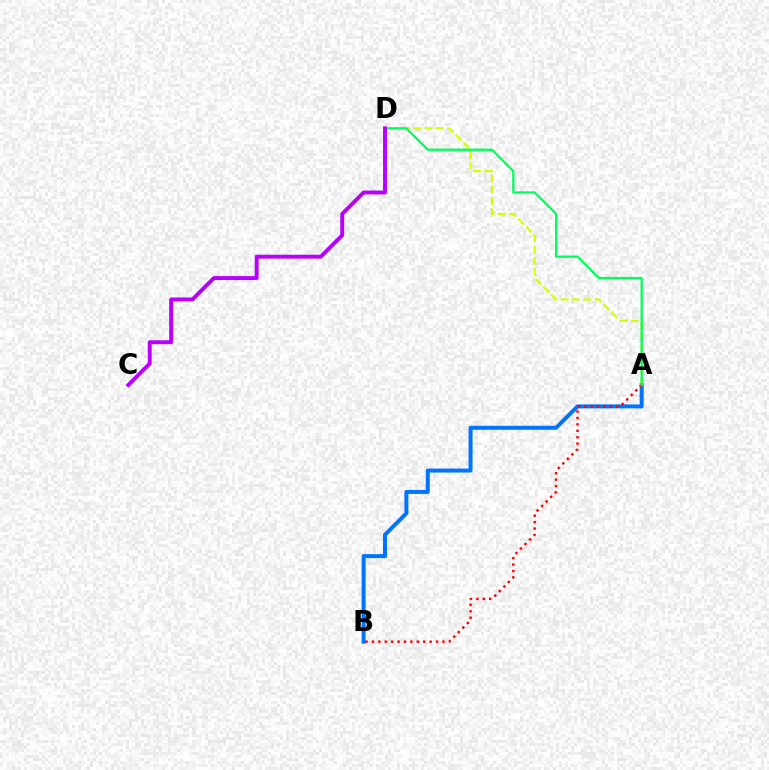{('A', 'B'): [{'color': '#0074ff', 'line_style': 'solid', 'thickness': 2.87}, {'color': '#ff0000', 'line_style': 'dotted', 'thickness': 1.74}], ('A', 'D'): [{'color': '#d1ff00', 'line_style': 'dashed', 'thickness': 1.53}, {'color': '#00ff5c', 'line_style': 'solid', 'thickness': 1.64}], ('C', 'D'): [{'color': '#b900ff', 'line_style': 'solid', 'thickness': 2.81}]}